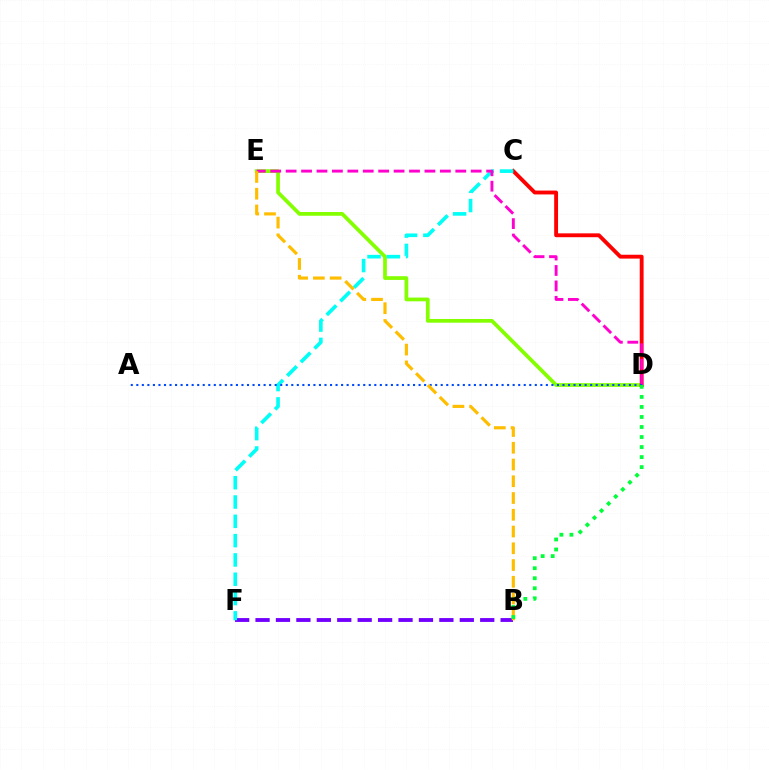{('D', 'E'): [{'color': '#84ff00', 'line_style': 'solid', 'thickness': 2.69}, {'color': '#ff00cf', 'line_style': 'dashed', 'thickness': 2.1}], ('B', 'F'): [{'color': '#7200ff', 'line_style': 'dashed', 'thickness': 2.77}], ('C', 'D'): [{'color': '#ff0000', 'line_style': 'solid', 'thickness': 2.78}], ('C', 'F'): [{'color': '#00fff6', 'line_style': 'dashed', 'thickness': 2.62}], ('A', 'D'): [{'color': '#004bff', 'line_style': 'dotted', 'thickness': 1.5}], ('B', 'E'): [{'color': '#ffbd00', 'line_style': 'dashed', 'thickness': 2.28}], ('B', 'D'): [{'color': '#00ff39', 'line_style': 'dotted', 'thickness': 2.72}]}